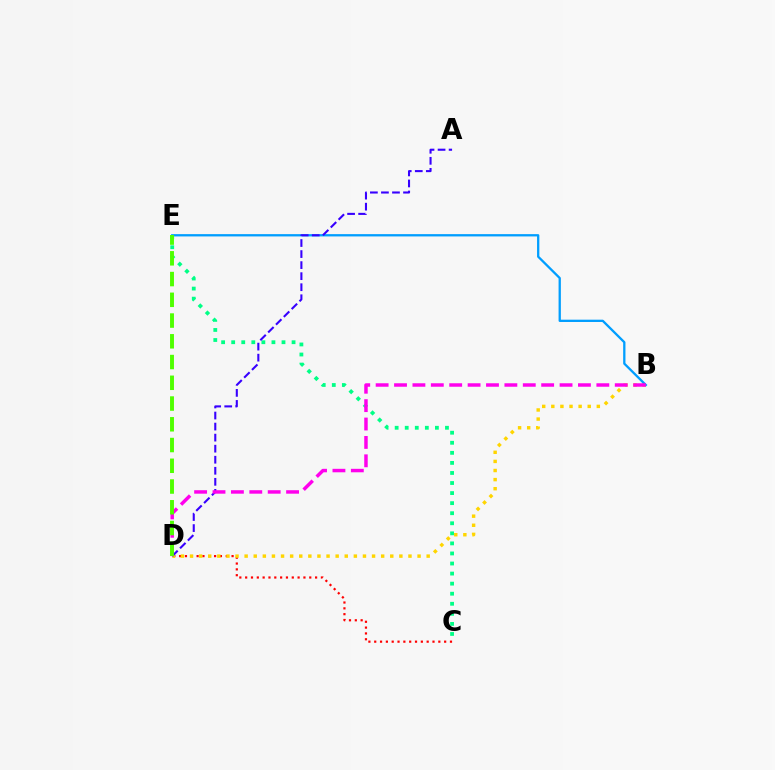{('C', 'E'): [{'color': '#00ff86', 'line_style': 'dotted', 'thickness': 2.73}], ('C', 'D'): [{'color': '#ff0000', 'line_style': 'dotted', 'thickness': 1.58}], ('B', 'D'): [{'color': '#ffd500', 'line_style': 'dotted', 'thickness': 2.47}, {'color': '#ff00ed', 'line_style': 'dashed', 'thickness': 2.5}], ('B', 'E'): [{'color': '#009eff', 'line_style': 'solid', 'thickness': 1.65}], ('A', 'D'): [{'color': '#3700ff', 'line_style': 'dashed', 'thickness': 1.5}], ('D', 'E'): [{'color': '#4fff00', 'line_style': 'dashed', 'thickness': 2.82}]}